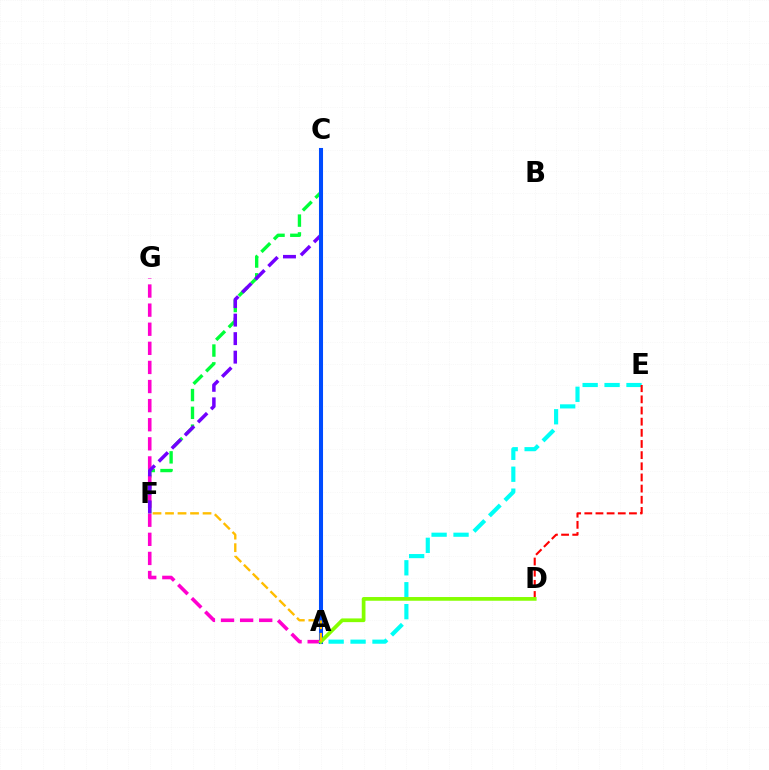{('C', 'F'): [{'color': '#00ff39', 'line_style': 'dashed', 'thickness': 2.42}, {'color': '#7200ff', 'line_style': 'dashed', 'thickness': 2.52}], ('A', 'G'): [{'color': '#ff00cf', 'line_style': 'dashed', 'thickness': 2.59}], ('A', 'E'): [{'color': '#00fff6', 'line_style': 'dashed', 'thickness': 2.98}], ('D', 'E'): [{'color': '#ff0000', 'line_style': 'dashed', 'thickness': 1.52}], ('A', 'C'): [{'color': '#004bff', 'line_style': 'solid', 'thickness': 2.93}], ('A', 'D'): [{'color': '#84ff00', 'line_style': 'solid', 'thickness': 2.68}], ('A', 'F'): [{'color': '#ffbd00', 'line_style': 'dashed', 'thickness': 1.7}]}